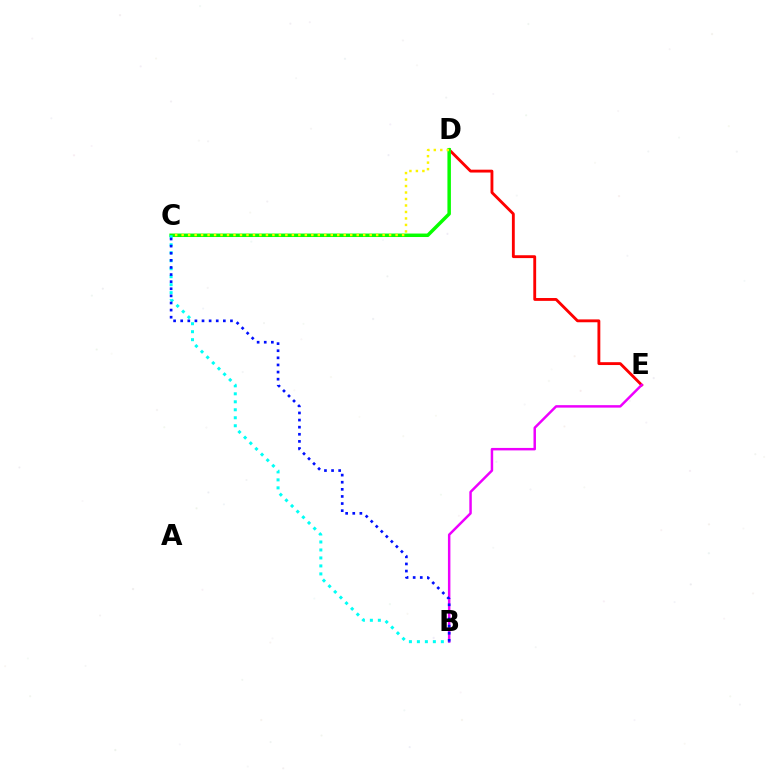{('D', 'E'): [{'color': '#ff0000', 'line_style': 'solid', 'thickness': 2.05}], ('C', 'D'): [{'color': '#08ff00', 'line_style': 'solid', 'thickness': 2.5}, {'color': '#fcf500', 'line_style': 'dotted', 'thickness': 1.76}], ('B', 'E'): [{'color': '#ee00ff', 'line_style': 'solid', 'thickness': 1.78}], ('B', 'C'): [{'color': '#00fff6', 'line_style': 'dotted', 'thickness': 2.17}, {'color': '#0010ff', 'line_style': 'dotted', 'thickness': 1.93}]}